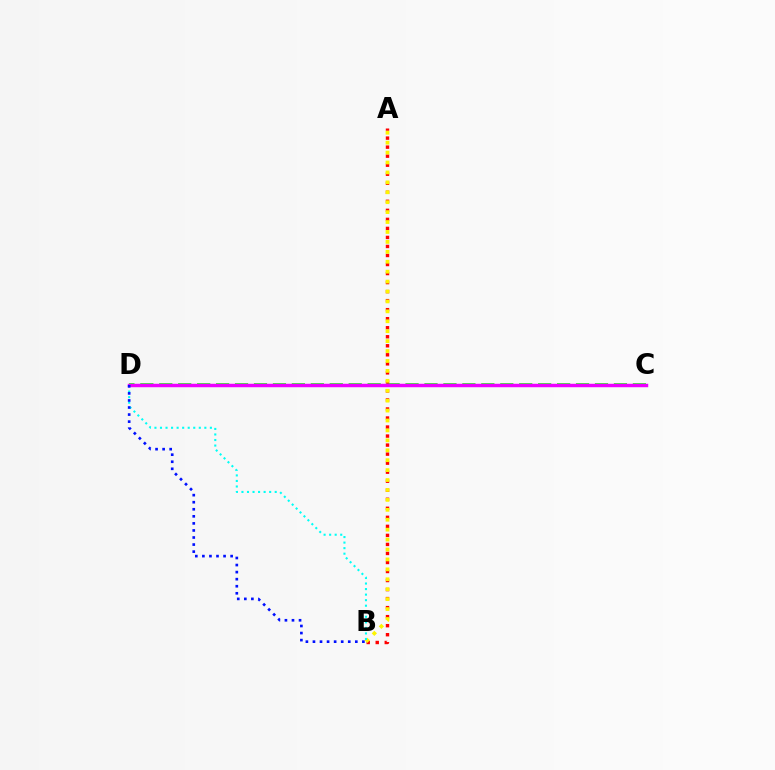{('C', 'D'): [{'color': '#08ff00', 'line_style': 'dashed', 'thickness': 2.57}, {'color': '#ee00ff', 'line_style': 'solid', 'thickness': 2.49}], ('A', 'B'): [{'color': '#ff0000', 'line_style': 'dotted', 'thickness': 2.45}, {'color': '#fcf500', 'line_style': 'dotted', 'thickness': 2.7}], ('B', 'D'): [{'color': '#00fff6', 'line_style': 'dotted', 'thickness': 1.51}, {'color': '#0010ff', 'line_style': 'dotted', 'thickness': 1.92}]}